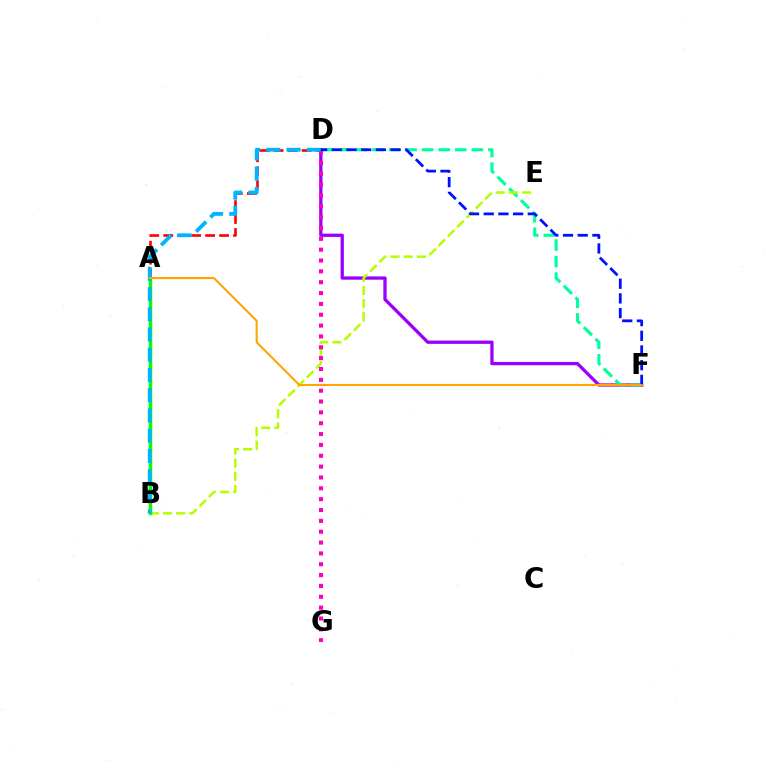{('D', 'F'): [{'color': '#9b00ff', 'line_style': 'solid', 'thickness': 2.37}, {'color': '#00ff9d', 'line_style': 'dashed', 'thickness': 2.25}, {'color': '#0010ff', 'line_style': 'dashed', 'thickness': 2.0}], ('B', 'E'): [{'color': '#b3ff00', 'line_style': 'dashed', 'thickness': 1.79}], ('D', 'G'): [{'color': '#ff00bd', 'line_style': 'dotted', 'thickness': 2.95}], ('A', 'D'): [{'color': '#ff0000', 'line_style': 'dashed', 'thickness': 1.9}], ('A', 'B'): [{'color': '#08ff00', 'line_style': 'solid', 'thickness': 2.51}], ('B', 'D'): [{'color': '#00b5ff', 'line_style': 'dashed', 'thickness': 2.75}], ('A', 'F'): [{'color': '#ffa500', 'line_style': 'solid', 'thickness': 1.51}]}